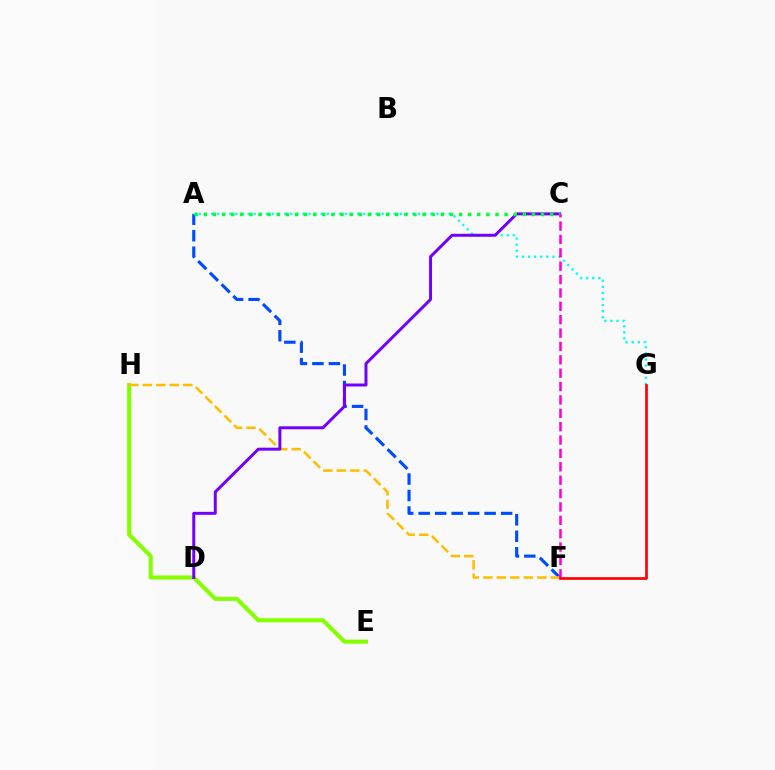{('A', 'F'): [{'color': '#004bff', 'line_style': 'dashed', 'thickness': 2.24}], ('E', 'H'): [{'color': '#84ff00', 'line_style': 'solid', 'thickness': 2.91}], ('F', 'H'): [{'color': '#ffbd00', 'line_style': 'dashed', 'thickness': 1.83}], ('A', 'G'): [{'color': '#00fff6', 'line_style': 'dotted', 'thickness': 1.65}], ('C', 'D'): [{'color': '#7200ff', 'line_style': 'solid', 'thickness': 2.14}], ('A', 'C'): [{'color': '#00ff39', 'line_style': 'dotted', 'thickness': 2.48}], ('C', 'F'): [{'color': '#ff00cf', 'line_style': 'dashed', 'thickness': 1.82}], ('F', 'G'): [{'color': '#ff0000', 'line_style': 'solid', 'thickness': 1.93}]}